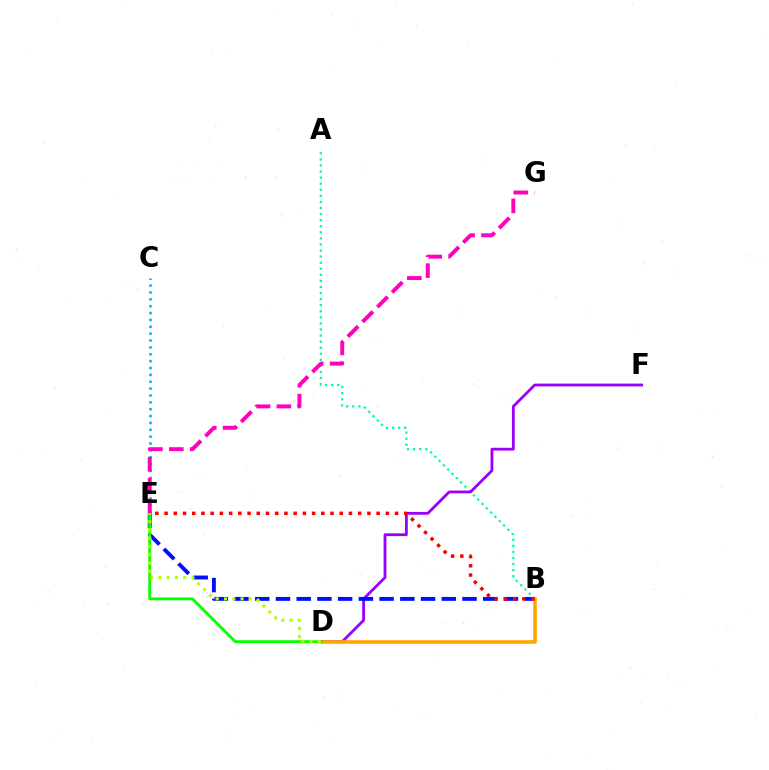{('A', 'B'): [{'color': '#00ff9d', 'line_style': 'dotted', 'thickness': 1.65}], ('D', 'F'): [{'color': '#9b00ff', 'line_style': 'solid', 'thickness': 2.02}], ('C', 'E'): [{'color': '#00b5ff', 'line_style': 'dotted', 'thickness': 1.87}], ('B', 'E'): [{'color': '#0010ff', 'line_style': 'dashed', 'thickness': 2.82}, {'color': '#ff0000', 'line_style': 'dotted', 'thickness': 2.5}], ('B', 'D'): [{'color': '#ffa500', 'line_style': 'solid', 'thickness': 2.59}], ('D', 'E'): [{'color': '#08ff00', 'line_style': 'solid', 'thickness': 2.05}, {'color': '#b3ff00', 'line_style': 'dotted', 'thickness': 2.25}], ('E', 'G'): [{'color': '#ff00bd', 'line_style': 'dashed', 'thickness': 2.84}]}